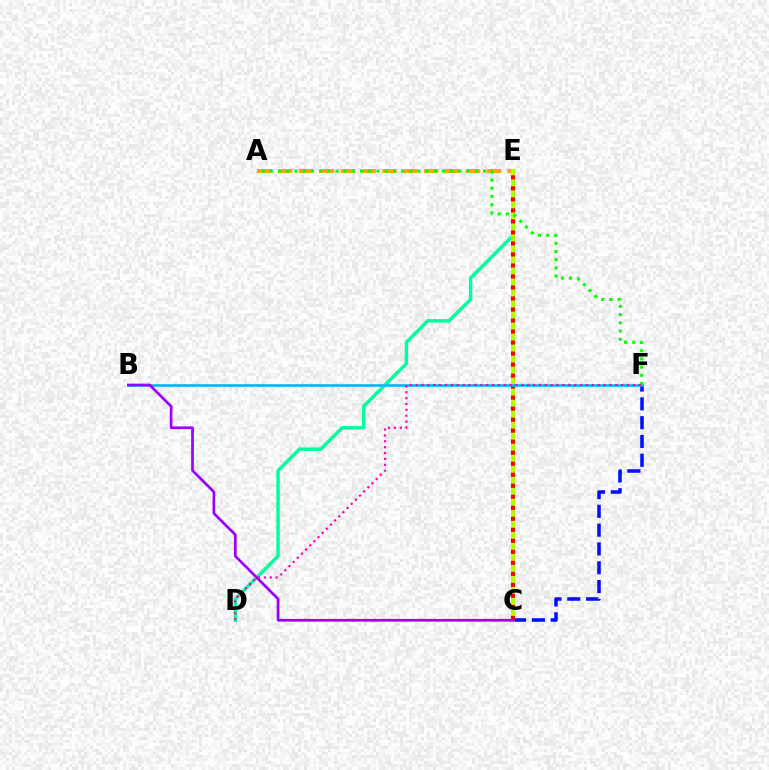{('A', 'E'): [{'color': '#ffa500', 'line_style': 'dashed', 'thickness': 2.84}], ('C', 'F'): [{'color': '#0010ff', 'line_style': 'dashed', 'thickness': 2.56}], ('D', 'E'): [{'color': '#00ff9d', 'line_style': 'solid', 'thickness': 2.48}], ('C', 'E'): [{'color': '#b3ff00', 'line_style': 'solid', 'thickness': 2.84}, {'color': '#ff0000', 'line_style': 'dotted', 'thickness': 2.99}], ('B', 'F'): [{'color': '#00b5ff', 'line_style': 'solid', 'thickness': 1.87}], ('A', 'F'): [{'color': '#08ff00', 'line_style': 'dotted', 'thickness': 2.23}], ('B', 'C'): [{'color': '#9b00ff', 'line_style': 'solid', 'thickness': 1.95}], ('D', 'F'): [{'color': '#ff00bd', 'line_style': 'dotted', 'thickness': 1.59}]}